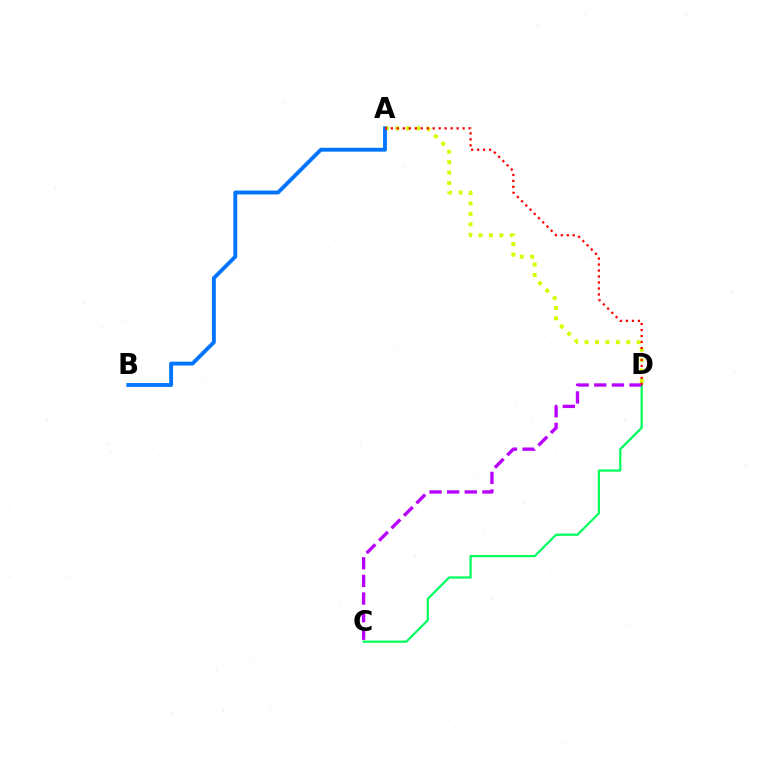{('A', 'D'): [{'color': '#d1ff00', 'line_style': 'dotted', 'thickness': 2.84}, {'color': '#ff0000', 'line_style': 'dotted', 'thickness': 1.63}], ('C', 'D'): [{'color': '#00ff5c', 'line_style': 'solid', 'thickness': 1.59}, {'color': '#b900ff', 'line_style': 'dashed', 'thickness': 2.39}], ('A', 'B'): [{'color': '#0074ff', 'line_style': 'solid', 'thickness': 2.78}]}